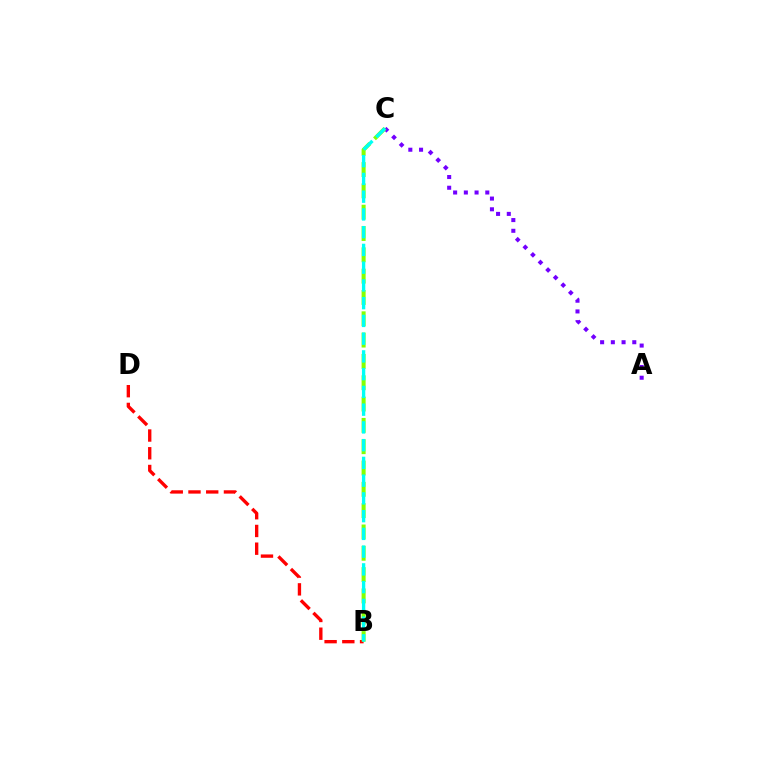{('B', 'D'): [{'color': '#ff0000', 'line_style': 'dashed', 'thickness': 2.41}], ('A', 'C'): [{'color': '#7200ff', 'line_style': 'dotted', 'thickness': 2.91}], ('B', 'C'): [{'color': '#84ff00', 'line_style': 'dashed', 'thickness': 2.9}, {'color': '#00fff6', 'line_style': 'dashed', 'thickness': 2.41}]}